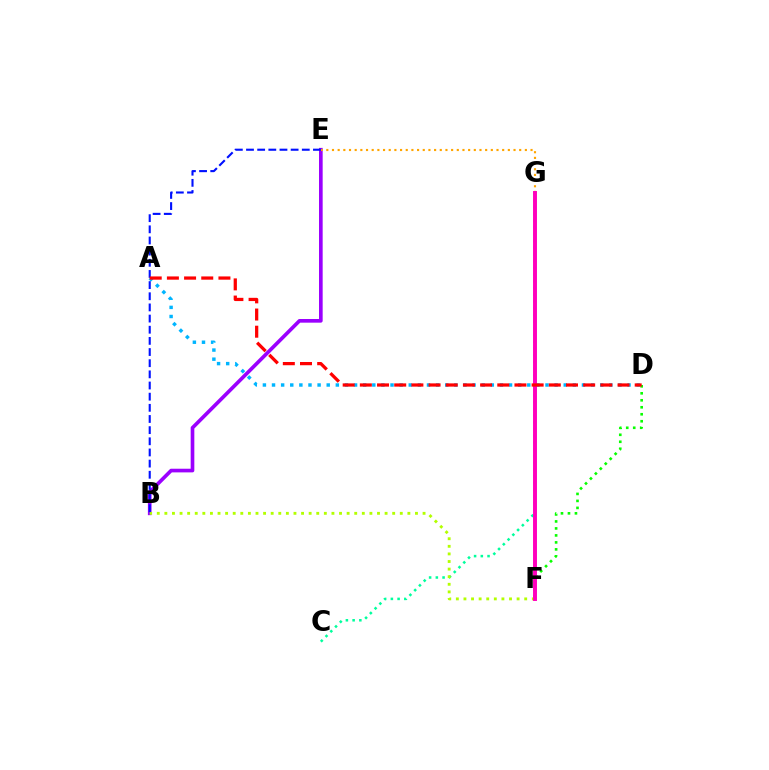{('C', 'G'): [{'color': '#00ff9d', 'line_style': 'dotted', 'thickness': 1.83}], ('D', 'F'): [{'color': '#08ff00', 'line_style': 'dotted', 'thickness': 1.9}], ('A', 'D'): [{'color': '#00b5ff', 'line_style': 'dotted', 'thickness': 2.48}, {'color': '#ff0000', 'line_style': 'dashed', 'thickness': 2.33}], ('B', 'E'): [{'color': '#9b00ff', 'line_style': 'solid', 'thickness': 2.64}, {'color': '#0010ff', 'line_style': 'dashed', 'thickness': 1.52}], ('B', 'F'): [{'color': '#b3ff00', 'line_style': 'dotted', 'thickness': 2.06}], ('E', 'G'): [{'color': '#ffa500', 'line_style': 'dotted', 'thickness': 1.54}], ('F', 'G'): [{'color': '#ff00bd', 'line_style': 'solid', 'thickness': 2.84}]}